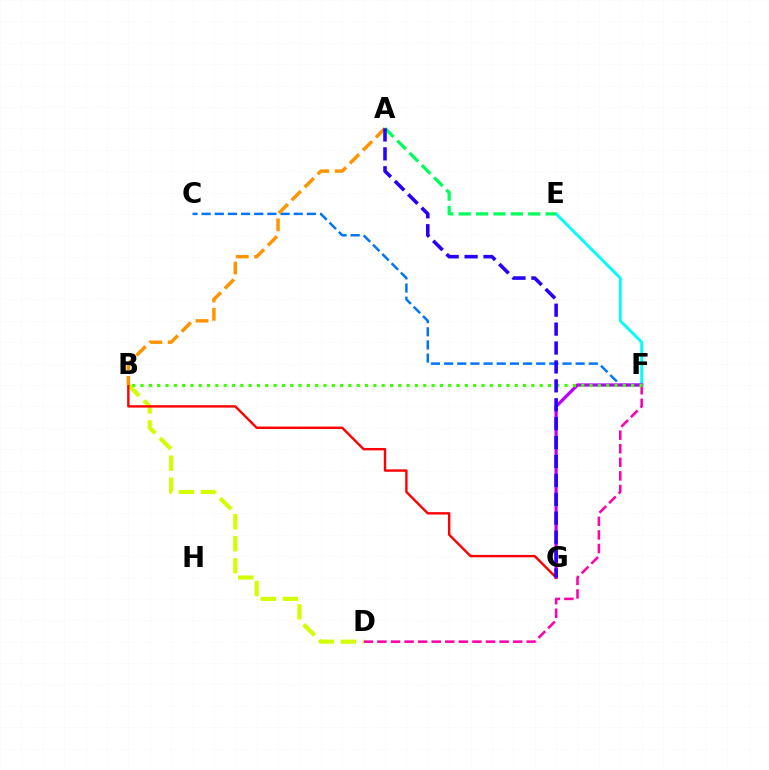{('E', 'F'): [{'color': '#00fff6', 'line_style': 'solid', 'thickness': 2.09}], ('C', 'F'): [{'color': '#0074ff', 'line_style': 'dashed', 'thickness': 1.79}], ('D', 'F'): [{'color': '#ff00ac', 'line_style': 'dashed', 'thickness': 1.84}], ('B', 'D'): [{'color': '#d1ff00', 'line_style': 'dashed', 'thickness': 2.99}], ('F', 'G'): [{'color': '#b900ff', 'line_style': 'solid', 'thickness': 2.34}], ('B', 'G'): [{'color': '#ff0000', 'line_style': 'solid', 'thickness': 1.73}], ('B', 'F'): [{'color': '#3dff00', 'line_style': 'dotted', 'thickness': 2.26}], ('A', 'B'): [{'color': '#ff9400', 'line_style': 'dashed', 'thickness': 2.5}], ('A', 'E'): [{'color': '#00ff5c', 'line_style': 'dashed', 'thickness': 2.36}], ('A', 'G'): [{'color': '#2500ff', 'line_style': 'dashed', 'thickness': 2.57}]}